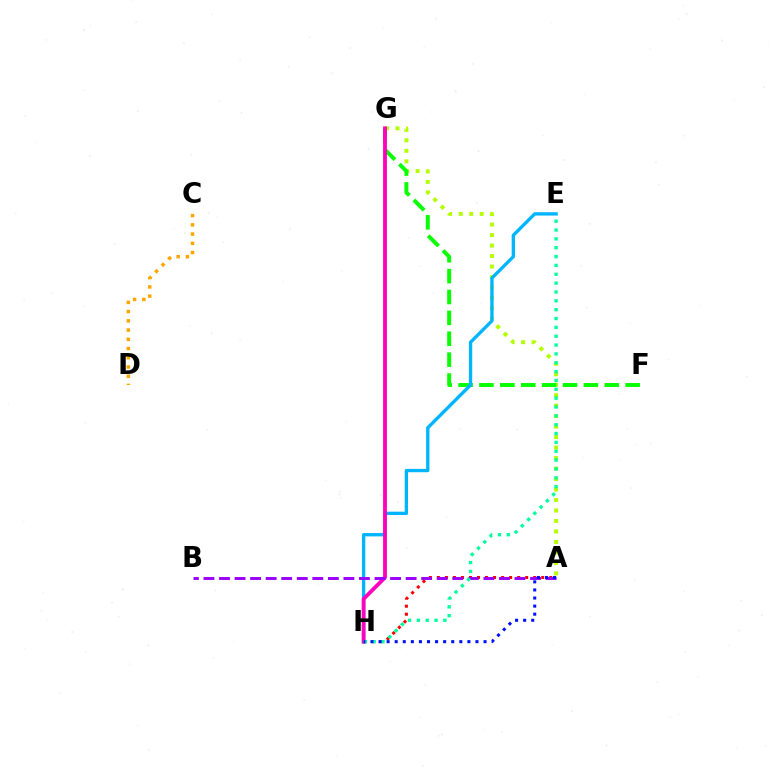{('C', 'D'): [{'color': '#ffa500', 'line_style': 'dotted', 'thickness': 2.51}], ('A', 'G'): [{'color': '#b3ff00', 'line_style': 'dotted', 'thickness': 2.85}], ('F', 'G'): [{'color': '#08ff00', 'line_style': 'dashed', 'thickness': 2.84}], ('A', 'H'): [{'color': '#ff0000', 'line_style': 'dotted', 'thickness': 2.18}, {'color': '#0010ff', 'line_style': 'dotted', 'thickness': 2.19}], ('E', 'H'): [{'color': '#00b5ff', 'line_style': 'solid', 'thickness': 2.4}, {'color': '#00ff9d', 'line_style': 'dotted', 'thickness': 2.4}], ('G', 'H'): [{'color': '#ff00bd', 'line_style': 'solid', 'thickness': 2.75}], ('A', 'B'): [{'color': '#9b00ff', 'line_style': 'dashed', 'thickness': 2.11}]}